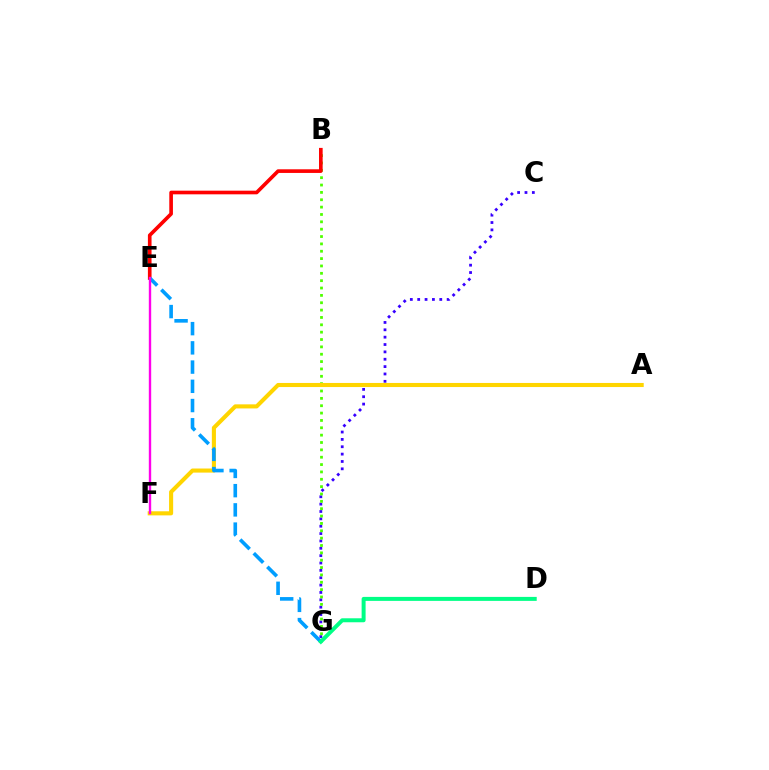{('C', 'G'): [{'color': '#3700ff', 'line_style': 'dotted', 'thickness': 2.0}], ('B', 'G'): [{'color': '#4fff00', 'line_style': 'dotted', 'thickness': 2.0}], ('A', 'F'): [{'color': '#ffd500', 'line_style': 'solid', 'thickness': 2.94}], ('B', 'E'): [{'color': '#ff0000', 'line_style': 'solid', 'thickness': 2.63}], ('E', 'G'): [{'color': '#009eff', 'line_style': 'dashed', 'thickness': 2.61}], ('E', 'F'): [{'color': '#ff00ed', 'line_style': 'solid', 'thickness': 1.72}], ('D', 'G'): [{'color': '#00ff86', 'line_style': 'solid', 'thickness': 2.87}]}